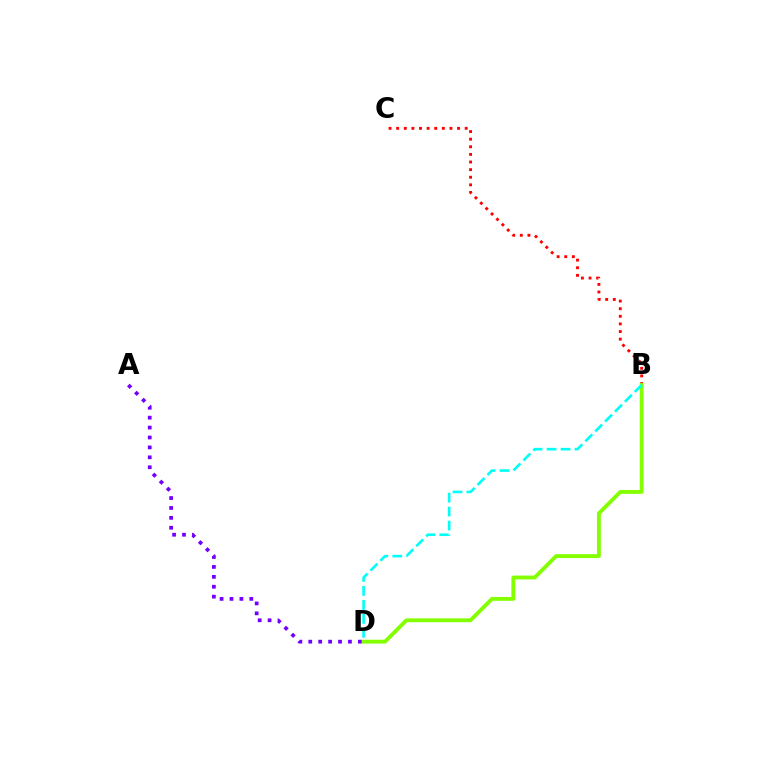{('B', 'C'): [{'color': '#ff0000', 'line_style': 'dotted', 'thickness': 2.07}], ('B', 'D'): [{'color': '#84ff00', 'line_style': 'solid', 'thickness': 2.79}, {'color': '#00fff6', 'line_style': 'dashed', 'thickness': 1.9}], ('A', 'D'): [{'color': '#7200ff', 'line_style': 'dotted', 'thickness': 2.69}]}